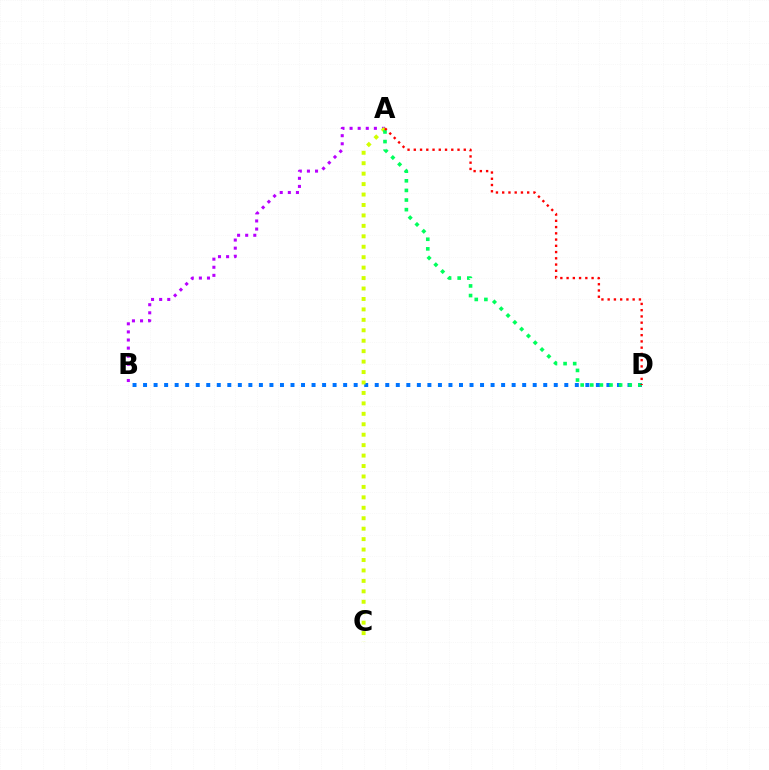{('A', 'B'): [{'color': '#b900ff', 'line_style': 'dotted', 'thickness': 2.2}], ('B', 'D'): [{'color': '#0074ff', 'line_style': 'dotted', 'thickness': 2.86}], ('A', 'C'): [{'color': '#d1ff00', 'line_style': 'dotted', 'thickness': 2.84}], ('A', 'D'): [{'color': '#00ff5c', 'line_style': 'dotted', 'thickness': 2.61}, {'color': '#ff0000', 'line_style': 'dotted', 'thickness': 1.7}]}